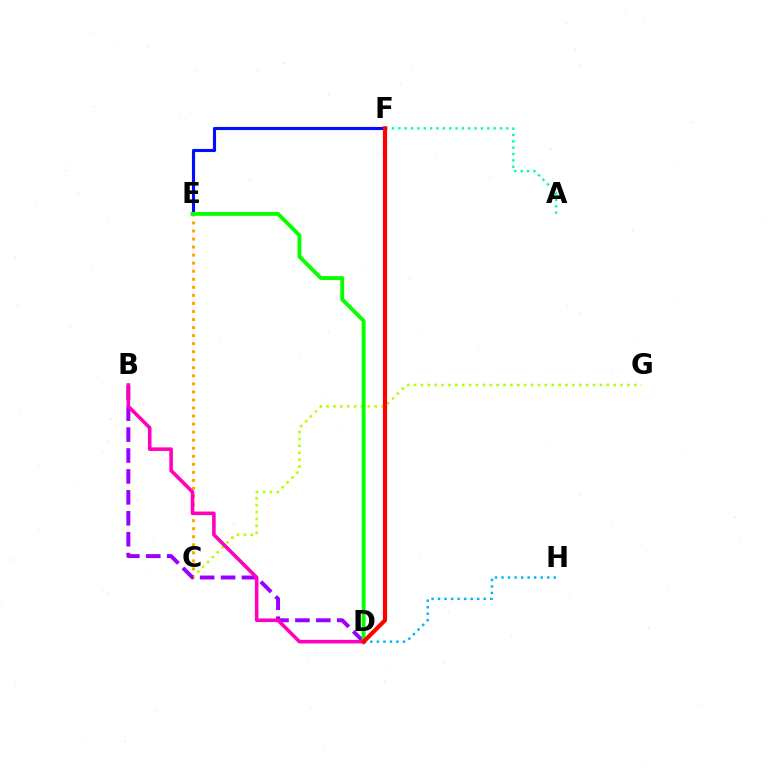{('E', 'F'): [{'color': '#0010ff', 'line_style': 'solid', 'thickness': 2.25}], ('A', 'F'): [{'color': '#00ff9d', 'line_style': 'dotted', 'thickness': 1.72}], ('C', 'E'): [{'color': '#ffa500', 'line_style': 'dotted', 'thickness': 2.19}], ('C', 'G'): [{'color': '#b3ff00', 'line_style': 'dotted', 'thickness': 1.87}], ('D', 'H'): [{'color': '#00b5ff', 'line_style': 'dotted', 'thickness': 1.77}], ('B', 'D'): [{'color': '#9b00ff', 'line_style': 'dashed', 'thickness': 2.84}, {'color': '#ff00bd', 'line_style': 'solid', 'thickness': 2.58}], ('D', 'E'): [{'color': '#08ff00', 'line_style': 'solid', 'thickness': 2.79}], ('D', 'F'): [{'color': '#ff0000', 'line_style': 'solid', 'thickness': 3.0}]}